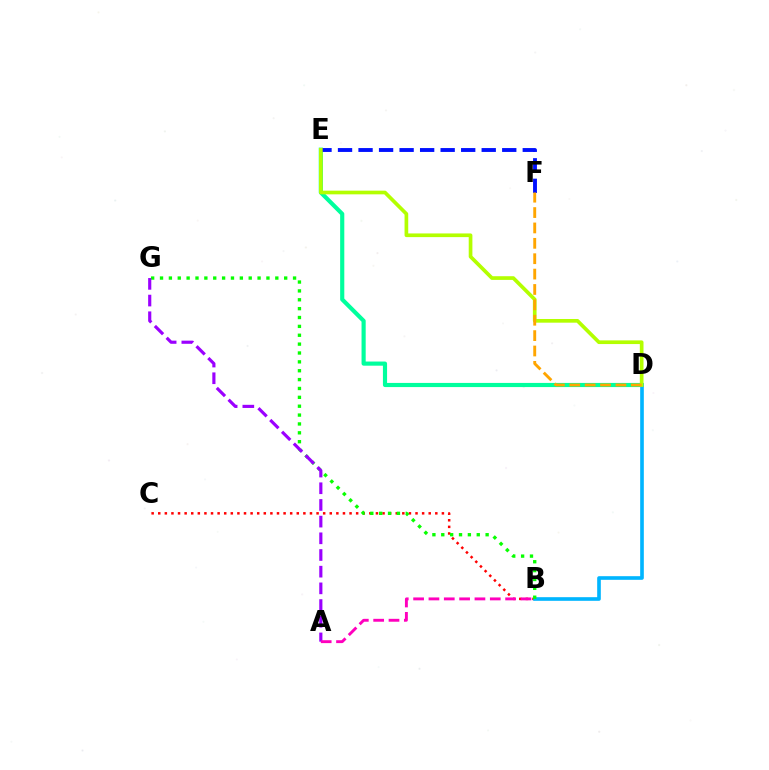{('B', 'C'): [{'color': '#ff0000', 'line_style': 'dotted', 'thickness': 1.79}], ('D', 'E'): [{'color': '#00ff9d', 'line_style': 'solid', 'thickness': 2.99}, {'color': '#b3ff00', 'line_style': 'solid', 'thickness': 2.65}], ('B', 'D'): [{'color': '#00b5ff', 'line_style': 'solid', 'thickness': 2.62}], ('E', 'F'): [{'color': '#0010ff', 'line_style': 'dashed', 'thickness': 2.79}], ('B', 'G'): [{'color': '#08ff00', 'line_style': 'dotted', 'thickness': 2.41}], ('D', 'F'): [{'color': '#ffa500', 'line_style': 'dashed', 'thickness': 2.09}], ('A', 'G'): [{'color': '#9b00ff', 'line_style': 'dashed', 'thickness': 2.27}], ('A', 'B'): [{'color': '#ff00bd', 'line_style': 'dashed', 'thickness': 2.08}]}